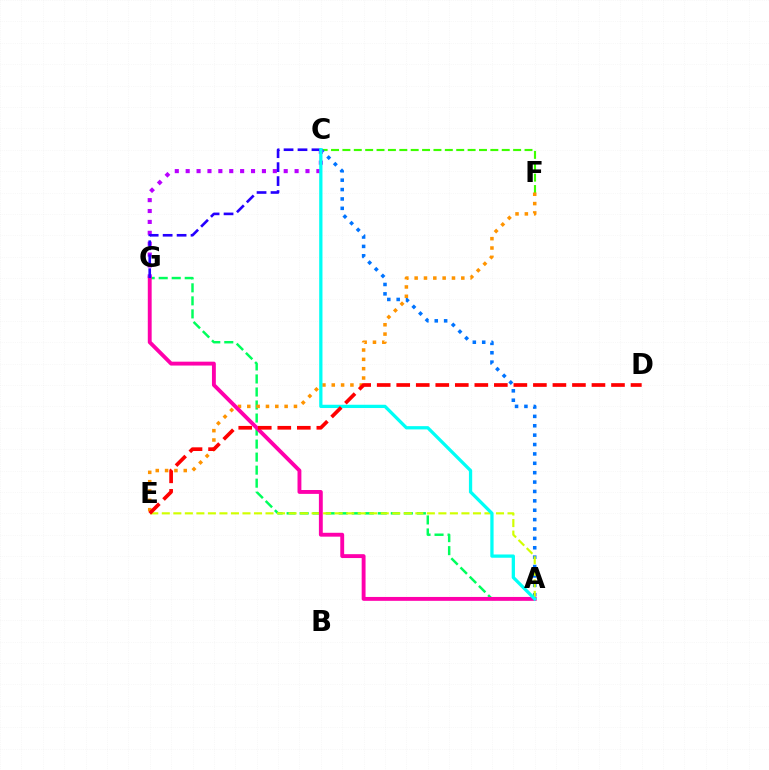{('A', 'G'): [{'color': '#00ff5c', 'line_style': 'dashed', 'thickness': 1.77}, {'color': '#ff00ac', 'line_style': 'solid', 'thickness': 2.79}], ('C', 'F'): [{'color': '#3dff00', 'line_style': 'dashed', 'thickness': 1.55}], ('A', 'C'): [{'color': '#0074ff', 'line_style': 'dotted', 'thickness': 2.55}, {'color': '#00fff6', 'line_style': 'solid', 'thickness': 2.36}], ('E', 'F'): [{'color': '#ff9400', 'line_style': 'dotted', 'thickness': 2.54}], ('A', 'E'): [{'color': '#d1ff00', 'line_style': 'dashed', 'thickness': 1.57}], ('C', 'G'): [{'color': '#b900ff', 'line_style': 'dotted', 'thickness': 2.96}, {'color': '#2500ff', 'line_style': 'dashed', 'thickness': 1.9}], ('D', 'E'): [{'color': '#ff0000', 'line_style': 'dashed', 'thickness': 2.65}]}